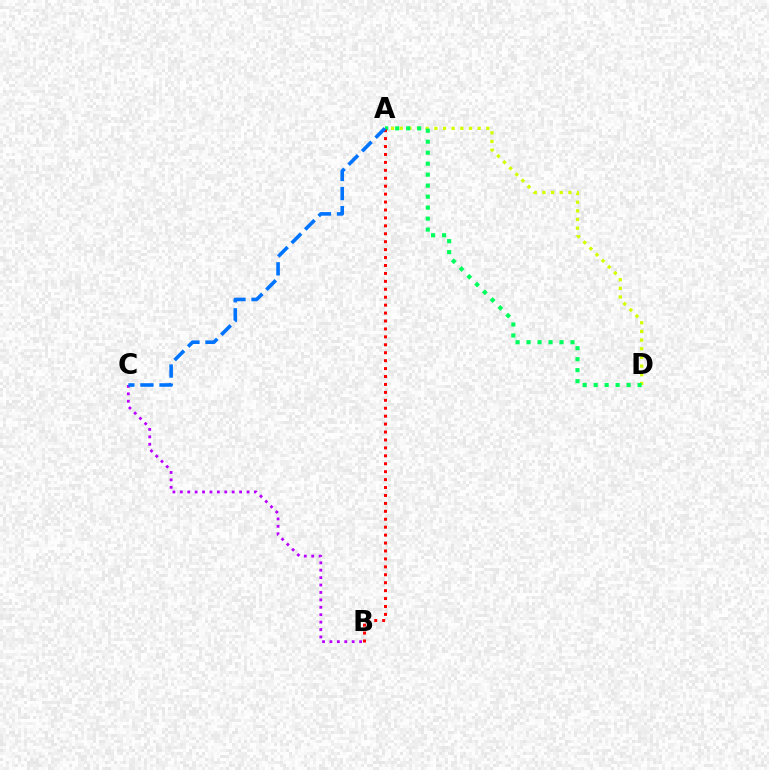{('B', 'C'): [{'color': '#b900ff', 'line_style': 'dotted', 'thickness': 2.01}], ('A', 'D'): [{'color': '#d1ff00', 'line_style': 'dotted', 'thickness': 2.35}, {'color': '#00ff5c', 'line_style': 'dotted', 'thickness': 2.99}], ('A', 'B'): [{'color': '#ff0000', 'line_style': 'dotted', 'thickness': 2.15}], ('A', 'C'): [{'color': '#0074ff', 'line_style': 'dashed', 'thickness': 2.59}]}